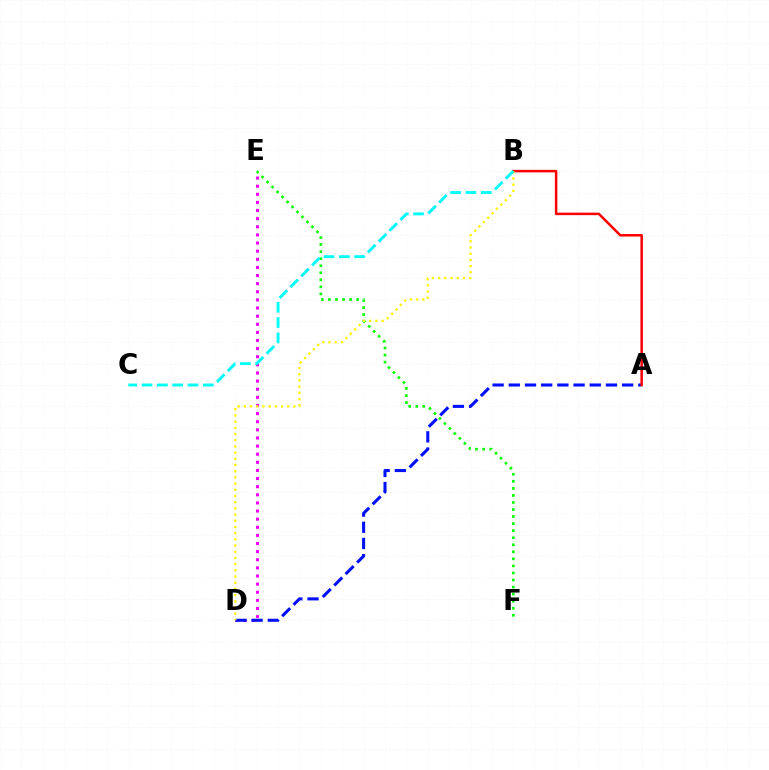{('D', 'E'): [{'color': '#ee00ff', 'line_style': 'dotted', 'thickness': 2.21}], ('A', 'D'): [{'color': '#0010ff', 'line_style': 'dashed', 'thickness': 2.2}], ('A', 'B'): [{'color': '#ff0000', 'line_style': 'solid', 'thickness': 1.8}], ('E', 'F'): [{'color': '#08ff00', 'line_style': 'dotted', 'thickness': 1.92}], ('B', 'D'): [{'color': '#fcf500', 'line_style': 'dotted', 'thickness': 1.68}], ('B', 'C'): [{'color': '#00fff6', 'line_style': 'dashed', 'thickness': 2.08}]}